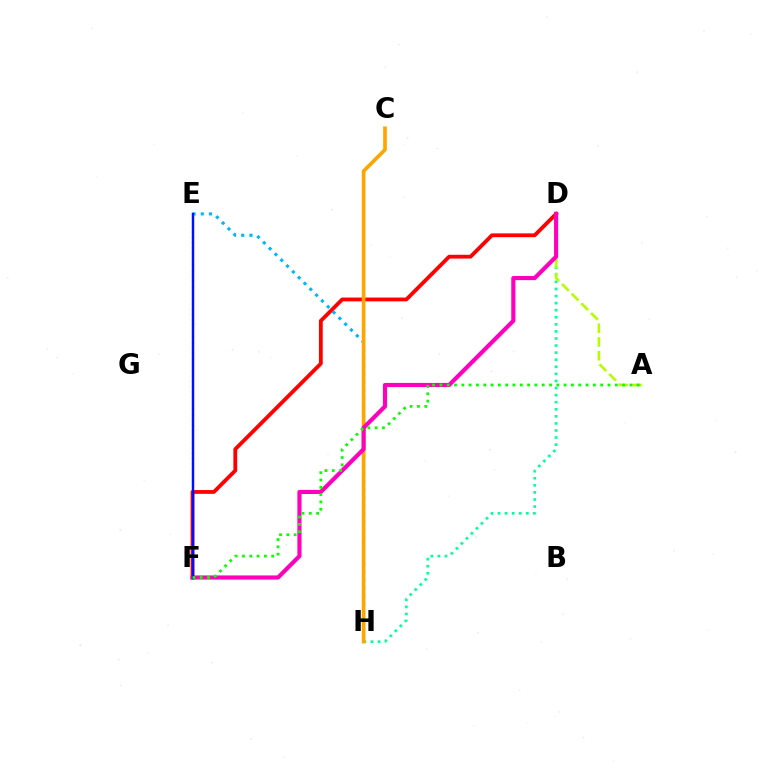{('D', 'F'): [{'color': '#ff0000', 'line_style': 'solid', 'thickness': 2.74}, {'color': '#ff00bd', 'line_style': 'solid', 'thickness': 2.98}], ('E', 'F'): [{'color': '#9b00ff', 'line_style': 'dotted', 'thickness': 1.51}, {'color': '#0010ff', 'line_style': 'solid', 'thickness': 1.75}], ('E', 'H'): [{'color': '#00b5ff', 'line_style': 'dotted', 'thickness': 2.23}], ('D', 'H'): [{'color': '#00ff9d', 'line_style': 'dotted', 'thickness': 1.92}], ('C', 'H'): [{'color': '#ffa500', 'line_style': 'solid', 'thickness': 2.63}], ('A', 'D'): [{'color': '#b3ff00', 'line_style': 'dashed', 'thickness': 1.86}], ('A', 'F'): [{'color': '#08ff00', 'line_style': 'dotted', 'thickness': 1.99}]}